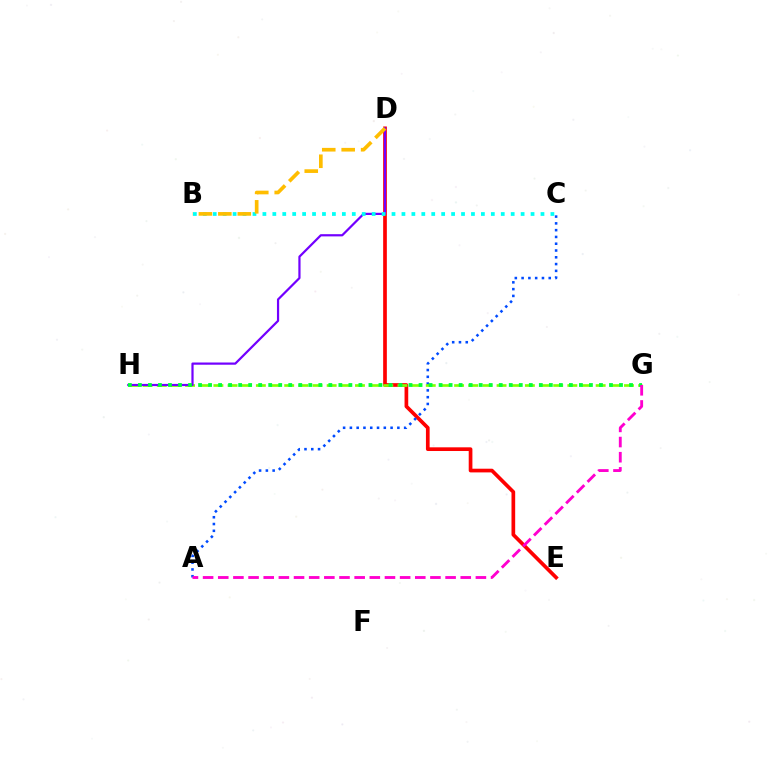{('D', 'E'): [{'color': '#ff0000', 'line_style': 'solid', 'thickness': 2.66}], ('A', 'C'): [{'color': '#004bff', 'line_style': 'dotted', 'thickness': 1.84}], ('G', 'H'): [{'color': '#84ff00', 'line_style': 'dashed', 'thickness': 1.92}, {'color': '#00ff39', 'line_style': 'dotted', 'thickness': 2.72}], ('D', 'H'): [{'color': '#7200ff', 'line_style': 'solid', 'thickness': 1.59}], ('B', 'C'): [{'color': '#00fff6', 'line_style': 'dotted', 'thickness': 2.7}], ('B', 'D'): [{'color': '#ffbd00', 'line_style': 'dashed', 'thickness': 2.64}], ('A', 'G'): [{'color': '#ff00cf', 'line_style': 'dashed', 'thickness': 2.06}]}